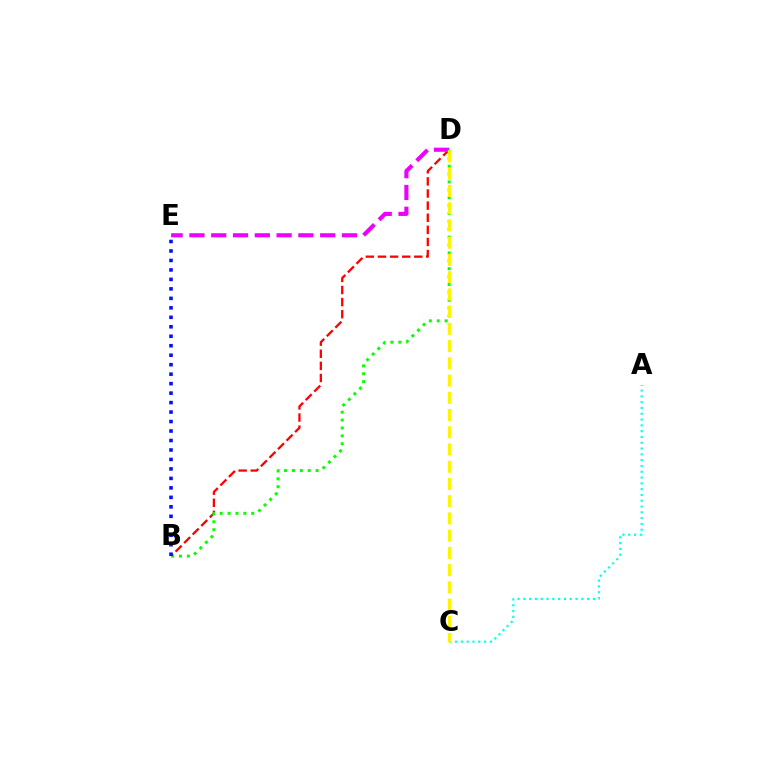{('B', 'D'): [{'color': '#ff0000', 'line_style': 'dashed', 'thickness': 1.64}, {'color': '#08ff00', 'line_style': 'dotted', 'thickness': 2.14}], ('A', 'C'): [{'color': '#00fff6', 'line_style': 'dotted', 'thickness': 1.58}], ('D', 'E'): [{'color': '#ee00ff', 'line_style': 'dashed', 'thickness': 2.96}], ('C', 'D'): [{'color': '#fcf500', 'line_style': 'dashed', 'thickness': 2.34}], ('B', 'E'): [{'color': '#0010ff', 'line_style': 'dotted', 'thickness': 2.57}]}